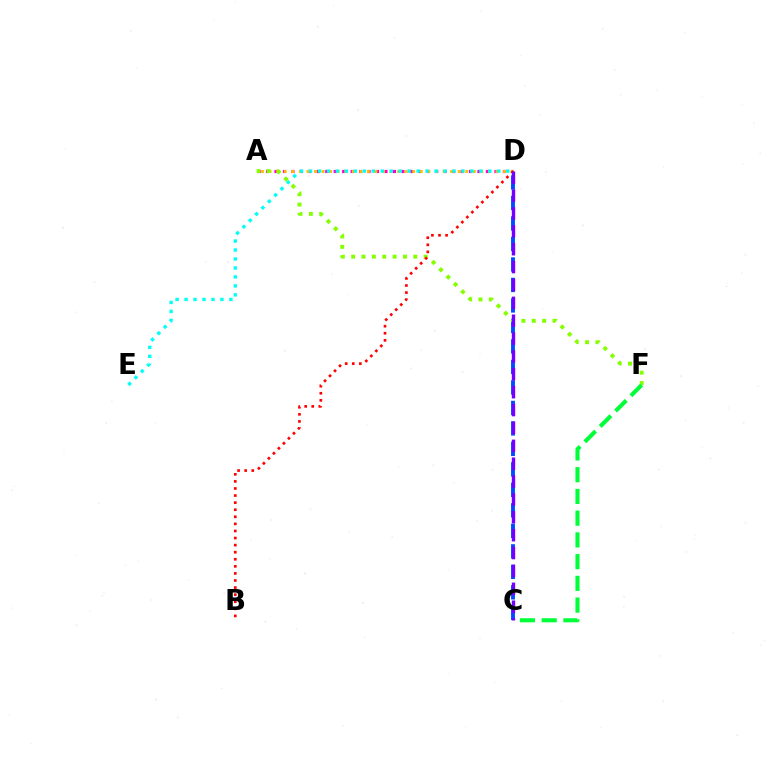{('C', 'D'): [{'color': '#004bff', 'line_style': 'dashed', 'thickness': 2.78}, {'color': '#7200ff', 'line_style': 'dashed', 'thickness': 2.43}], ('A', 'D'): [{'color': '#ff00cf', 'line_style': 'dotted', 'thickness': 2.3}, {'color': '#ffbd00', 'line_style': 'dotted', 'thickness': 2.05}], ('A', 'F'): [{'color': '#84ff00', 'line_style': 'dotted', 'thickness': 2.82}], ('B', 'D'): [{'color': '#ff0000', 'line_style': 'dotted', 'thickness': 1.92}], ('C', 'F'): [{'color': '#00ff39', 'line_style': 'dashed', 'thickness': 2.95}], ('D', 'E'): [{'color': '#00fff6', 'line_style': 'dotted', 'thickness': 2.44}]}